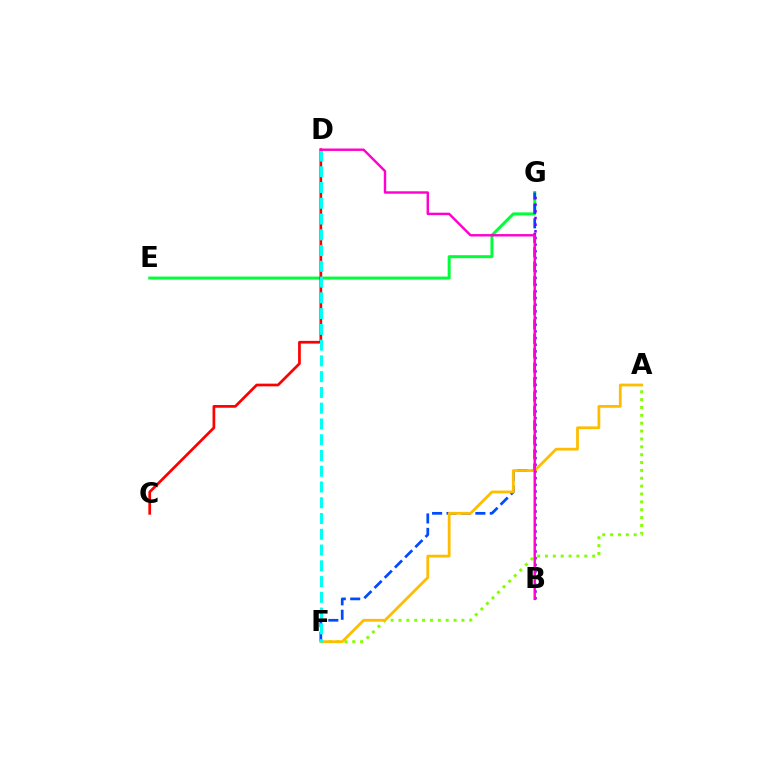{('A', 'F'): [{'color': '#84ff00', 'line_style': 'dotted', 'thickness': 2.14}, {'color': '#ffbd00', 'line_style': 'solid', 'thickness': 2.0}], ('E', 'G'): [{'color': '#00ff39', 'line_style': 'solid', 'thickness': 2.15}], ('F', 'G'): [{'color': '#004bff', 'line_style': 'dashed', 'thickness': 1.96}], ('C', 'D'): [{'color': '#ff0000', 'line_style': 'solid', 'thickness': 1.95}], ('B', 'G'): [{'color': '#7200ff', 'line_style': 'dotted', 'thickness': 1.81}], ('D', 'F'): [{'color': '#00fff6', 'line_style': 'dashed', 'thickness': 2.14}], ('B', 'D'): [{'color': '#ff00cf', 'line_style': 'solid', 'thickness': 1.74}]}